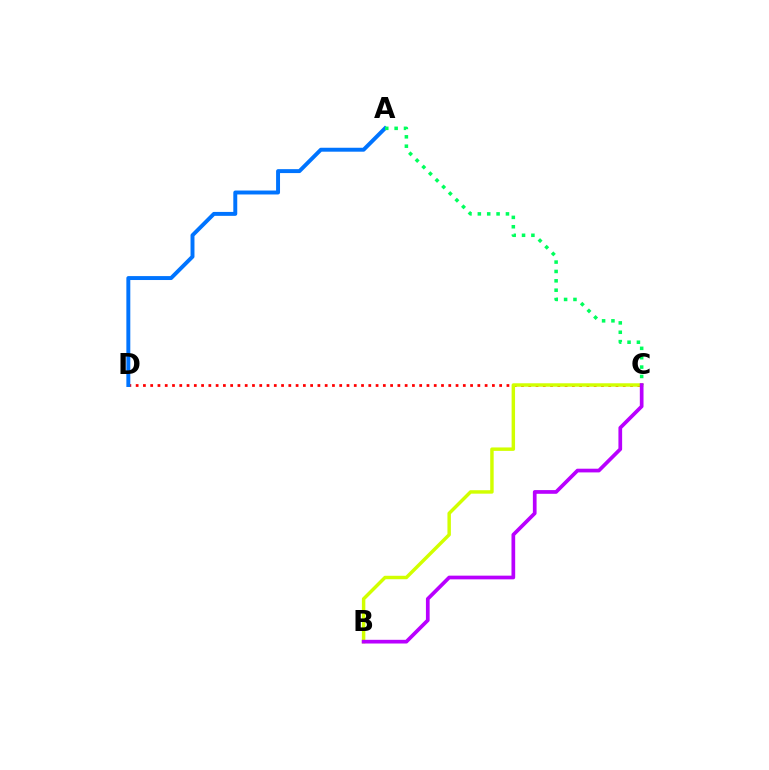{('C', 'D'): [{'color': '#ff0000', 'line_style': 'dotted', 'thickness': 1.98}], ('A', 'D'): [{'color': '#0074ff', 'line_style': 'solid', 'thickness': 2.83}], ('B', 'C'): [{'color': '#d1ff00', 'line_style': 'solid', 'thickness': 2.48}, {'color': '#b900ff', 'line_style': 'solid', 'thickness': 2.67}], ('A', 'C'): [{'color': '#00ff5c', 'line_style': 'dotted', 'thickness': 2.55}]}